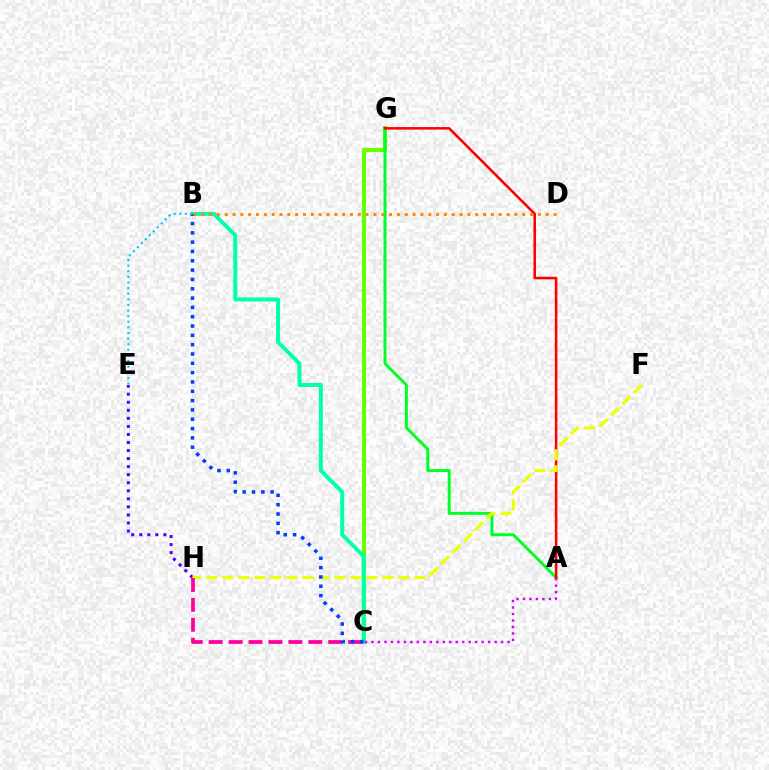{('C', 'G'): [{'color': '#66ff00', 'line_style': 'solid', 'thickness': 2.92}], ('E', 'H'): [{'color': '#4f00ff', 'line_style': 'dotted', 'thickness': 2.19}], ('B', 'C'): [{'color': '#00ffaf', 'line_style': 'solid', 'thickness': 2.86}, {'color': '#003fff', 'line_style': 'dotted', 'thickness': 2.53}], ('A', 'G'): [{'color': '#00ff27', 'line_style': 'solid', 'thickness': 2.13}, {'color': '#ff0000', 'line_style': 'solid', 'thickness': 1.84}], ('F', 'H'): [{'color': '#eeff00', 'line_style': 'dashed', 'thickness': 2.18}], ('C', 'H'): [{'color': '#ff00a0', 'line_style': 'dashed', 'thickness': 2.71}], ('A', 'C'): [{'color': '#d600ff', 'line_style': 'dotted', 'thickness': 1.76}], ('B', 'D'): [{'color': '#ff8800', 'line_style': 'dotted', 'thickness': 2.13}], ('B', 'E'): [{'color': '#00c7ff', 'line_style': 'dotted', 'thickness': 1.52}]}